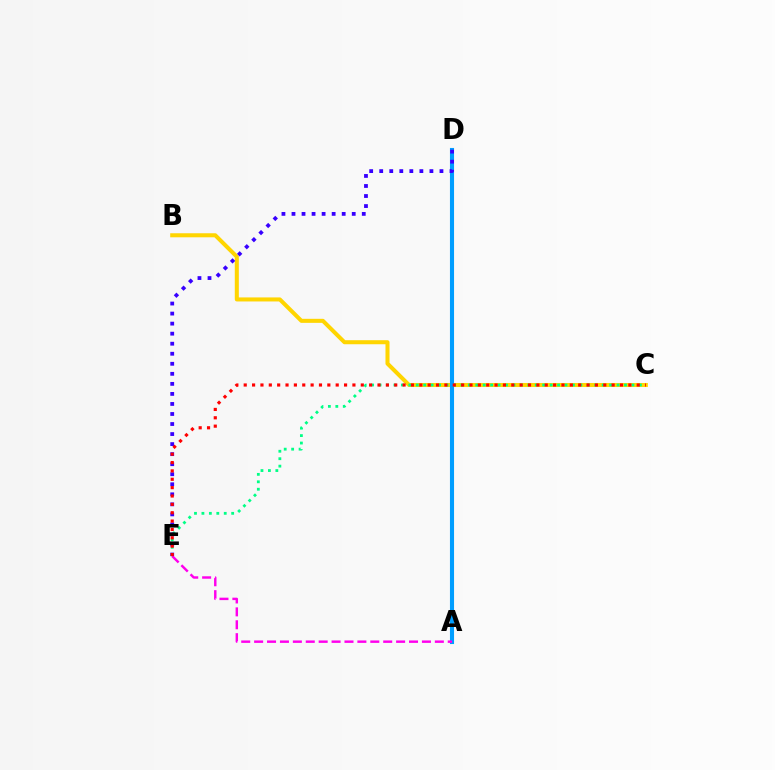{('A', 'D'): [{'color': '#4fff00', 'line_style': 'dotted', 'thickness': 1.68}, {'color': '#009eff', 'line_style': 'solid', 'thickness': 2.95}], ('B', 'C'): [{'color': '#ffd500', 'line_style': 'solid', 'thickness': 2.91}], ('C', 'E'): [{'color': '#00ff86', 'line_style': 'dotted', 'thickness': 2.02}, {'color': '#ff0000', 'line_style': 'dotted', 'thickness': 2.27}], ('A', 'E'): [{'color': '#ff00ed', 'line_style': 'dashed', 'thickness': 1.75}], ('D', 'E'): [{'color': '#3700ff', 'line_style': 'dotted', 'thickness': 2.73}]}